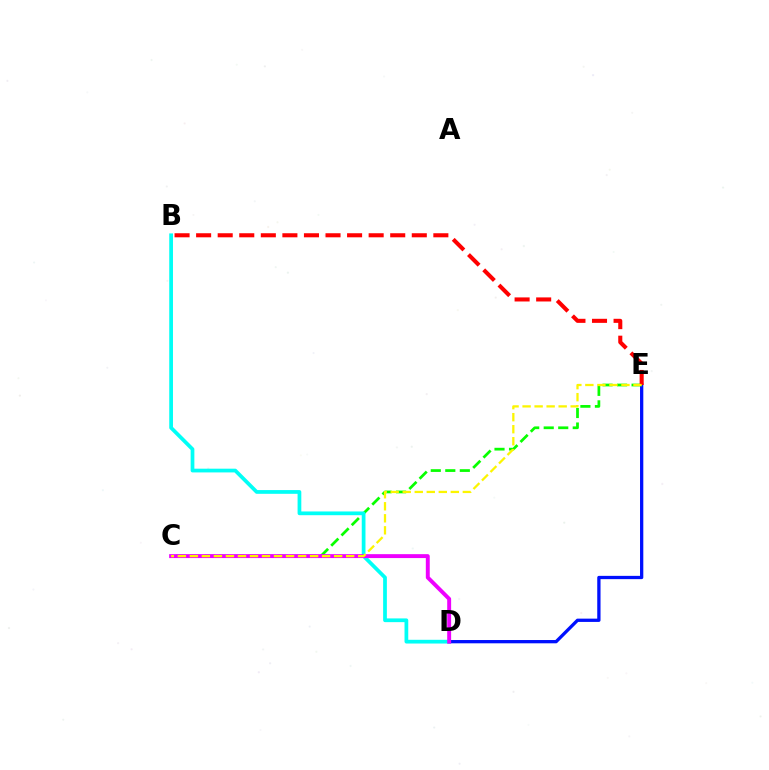{('D', 'E'): [{'color': '#0010ff', 'line_style': 'solid', 'thickness': 2.37}], ('C', 'E'): [{'color': '#08ff00', 'line_style': 'dashed', 'thickness': 1.97}, {'color': '#fcf500', 'line_style': 'dashed', 'thickness': 1.63}], ('B', 'E'): [{'color': '#ff0000', 'line_style': 'dashed', 'thickness': 2.93}], ('B', 'D'): [{'color': '#00fff6', 'line_style': 'solid', 'thickness': 2.69}], ('C', 'D'): [{'color': '#ee00ff', 'line_style': 'solid', 'thickness': 2.82}]}